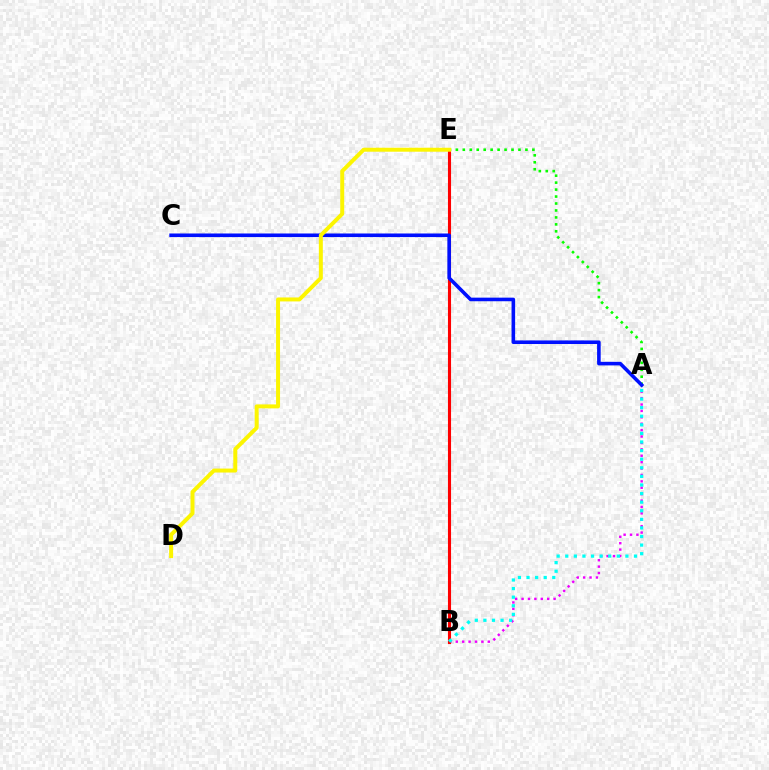{('A', 'B'): [{'color': '#ee00ff', 'line_style': 'dotted', 'thickness': 1.74}, {'color': '#00fff6', 'line_style': 'dotted', 'thickness': 2.33}], ('A', 'E'): [{'color': '#08ff00', 'line_style': 'dotted', 'thickness': 1.89}], ('B', 'E'): [{'color': '#ff0000', 'line_style': 'solid', 'thickness': 2.22}], ('A', 'C'): [{'color': '#0010ff', 'line_style': 'solid', 'thickness': 2.58}], ('D', 'E'): [{'color': '#fcf500', 'line_style': 'solid', 'thickness': 2.86}]}